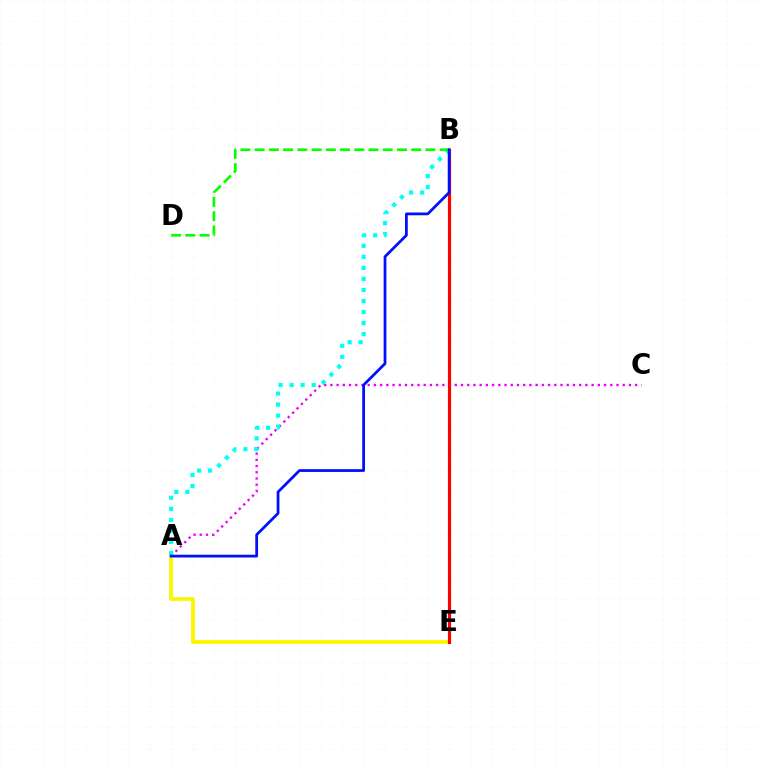{('A', 'E'): [{'color': '#fcf500', 'line_style': 'solid', 'thickness': 2.7}], ('A', 'C'): [{'color': '#ee00ff', 'line_style': 'dotted', 'thickness': 1.69}], ('B', 'E'): [{'color': '#ff0000', 'line_style': 'solid', 'thickness': 2.29}], ('A', 'B'): [{'color': '#00fff6', 'line_style': 'dotted', 'thickness': 3.0}, {'color': '#0010ff', 'line_style': 'solid', 'thickness': 1.99}], ('B', 'D'): [{'color': '#08ff00', 'line_style': 'dashed', 'thickness': 1.93}]}